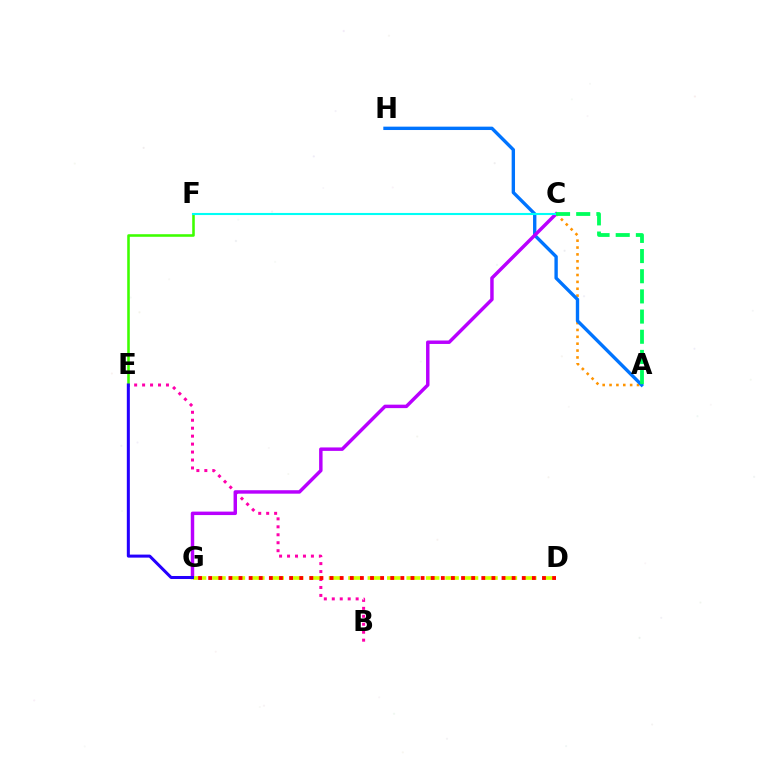{('B', 'E'): [{'color': '#ff00ac', 'line_style': 'dotted', 'thickness': 2.16}], ('A', 'C'): [{'color': '#ff9400', 'line_style': 'dotted', 'thickness': 1.87}, {'color': '#00ff5c', 'line_style': 'dashed', 'thickness': 2.74}], ('E', 'F'): [{'color': '#3dff00', 'line_style': 'solid', 'thickness': 1.85}], ('A', 'H'): [{'color': '#0074ff', 'line_style': 'solid', 'thickness': 2.42}], ('C', 'G'): [{'color': '#b900ff', 'line_style': 'solid', 'thickness': 2.49}], ('D', 'G'): [{'color': '#d1ff00', 'line_style': 'dashed', 'thickness': 2.64}, {'color': '#ff0000', 'line_style': 'dotted', 'thickness': 2.75}], ('C', 'F'): [{'color': '#00fff6', 'line_style': 'solid', 'thickness': 1.51}], ('E', 'G'): [{'color': '#2500ff', 'line_style': 'solid', 'thickness': 2.18}]}